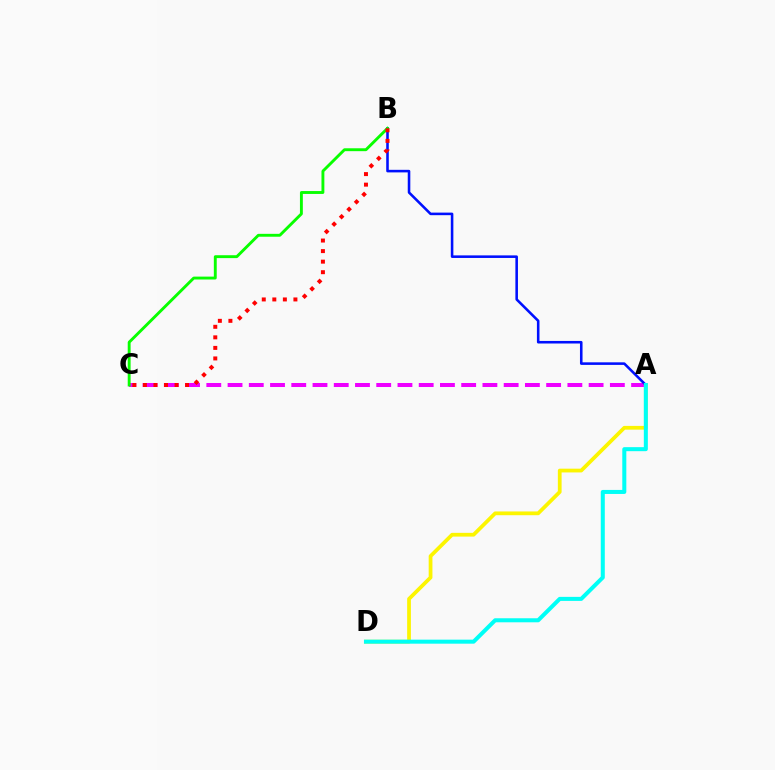{('A', 'C'): [{'color': '#ee00ff', 'line_style': 'dashed', 'thickness': 2.89}], ('A', 'B'): [{'color': '#0010ff', 'line_style': 'solid', 'thickness': 1.85}], ('B', 'C'): [{'color': '#08ff00', 'line_style': 'solid', 'thickness': 2.08}, {'color': '#ff0000', 'line_style': 'dotted', 'thickness': 2.87}], ('A', 'D'): [{'color': '#fcf500', 'line_style': 'solid', 'thickness': 2.7}, {'color': '#00fff6', 'line_style': 'solid', 'thickness': 2.9}]}